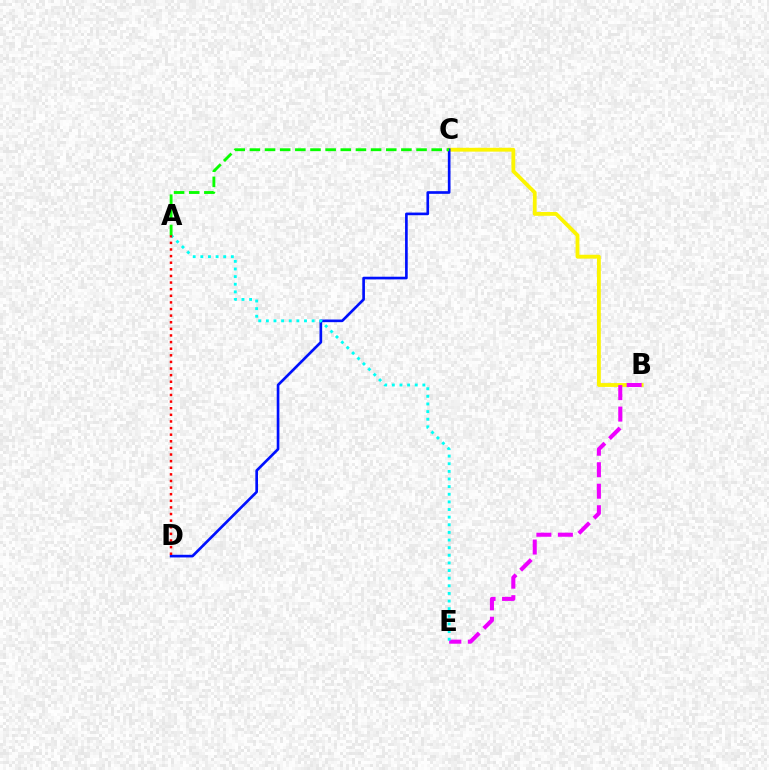{('B', 'C'): [{'color': '#fcf500', 'line_style': 'solid', 'thickness': 2.75}], ('C', 'D'): [{'color': '#0010ff', 'line_style': 'solid', 'thickness': 1.92}], ('B', 'E'): [{'color': '#ee00ff', 'line_style': 'dashed', 'thickness': 2.92}], ('A', 'E'): [{'color': '#00fff6', 'line_style': 'dotted', 'thickness': 2.07}], ('A', 'D'): [{'color': '#ff0000', 'line_style': 'dotted', 'thickness': 1.8}], ('A', 'C'): [{'color': '#08ff00', 'line_style': 'dashed', 'thickness': 2.06}]}